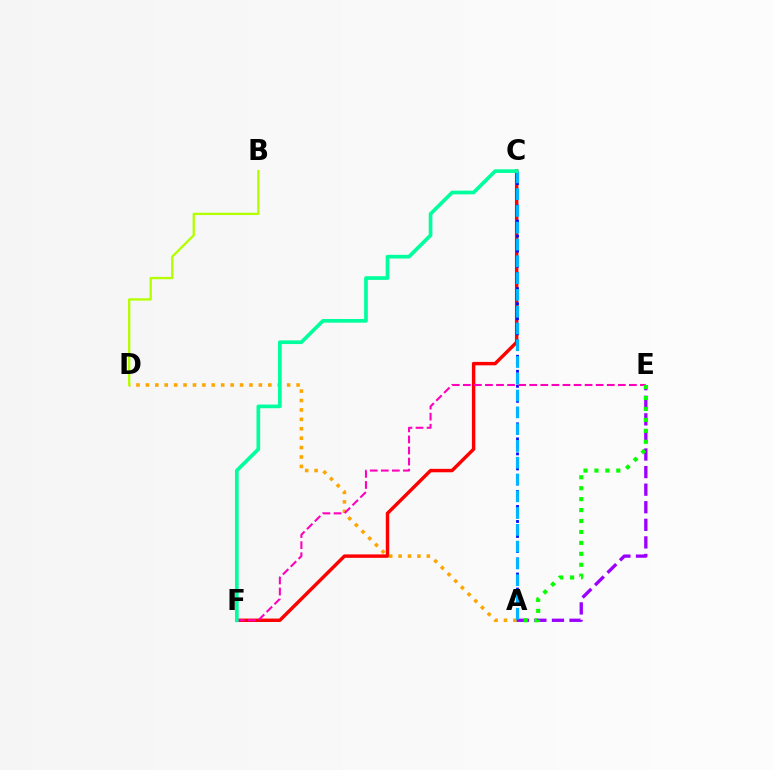{('C', 'F'): [{'color': '#ff0000', 'line_style': 'solid', 'thickness': 2.47}, {'color': '#00ff9d', 'line_style': 'solid', 'thickness': 2.65}], ('A', 'C'): [{'color': '#0010ff', 'line_style': 'dotted', 'thickness': 2.04}, {'color': '#00b5ff', 'line_style': 'dashed', 'thickness': 2.28}], ('A', 'D'): [{'color': '#ffa500', 'line_style': 'dotted', 'thickness': 2.56}], ('A', 'E'): [{'color': '#9b00ff', 'line_style': 'dashed', 'thickness': 2.39}, {'color': '#08ff00', 'line_style': 'dotted', 'thickness': 2.97}], ('E', 'F'): [{'color': '#ff00bd', 'line_style': 'dashed', 'thickness': 1.5}], ('B', 'D'): [{'color': '#b3ff00', 'line_style': 'solid', 'thickness': 1.67}]}